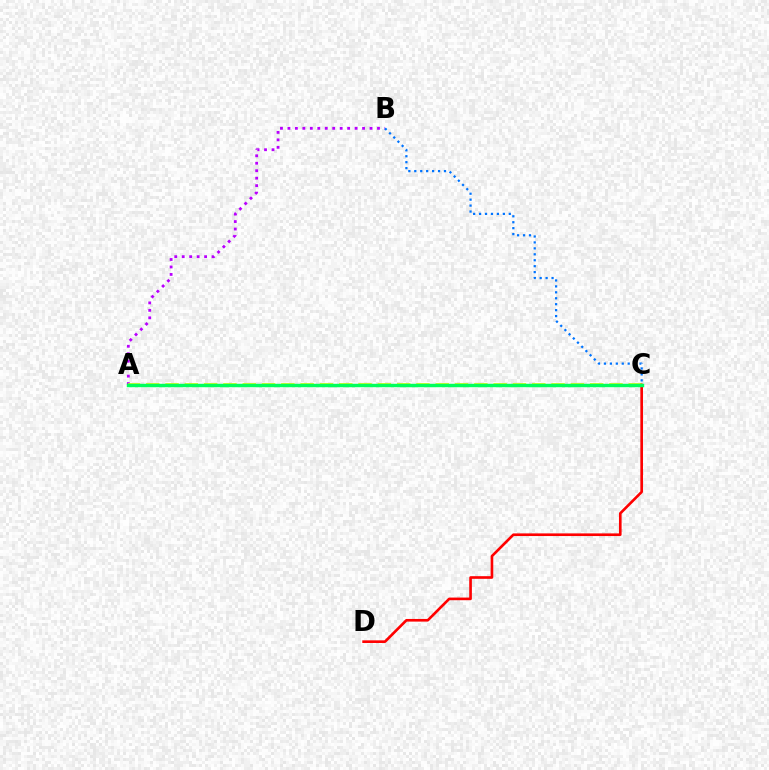{('A', 'B'): [{'color': '#b900ff', 'line_style': 'dotted', 'thickness': 2.03}], ('A', 'C'): [{'color': '#d1ff00', 'line_style': 'dashed', 'thickness': 2.62}, {'color': '#00ff5c', 'line_style': 'solid', 'thickness': 2.48}], ('C', 'D'): [{'color': '#ff0000', 'line_style': 'solid', 'thickness': 1.9}], ('B', 'C'): [{'color': '#0074ff', 'line_style': 'dotted', 'thickness': 1.61}]}